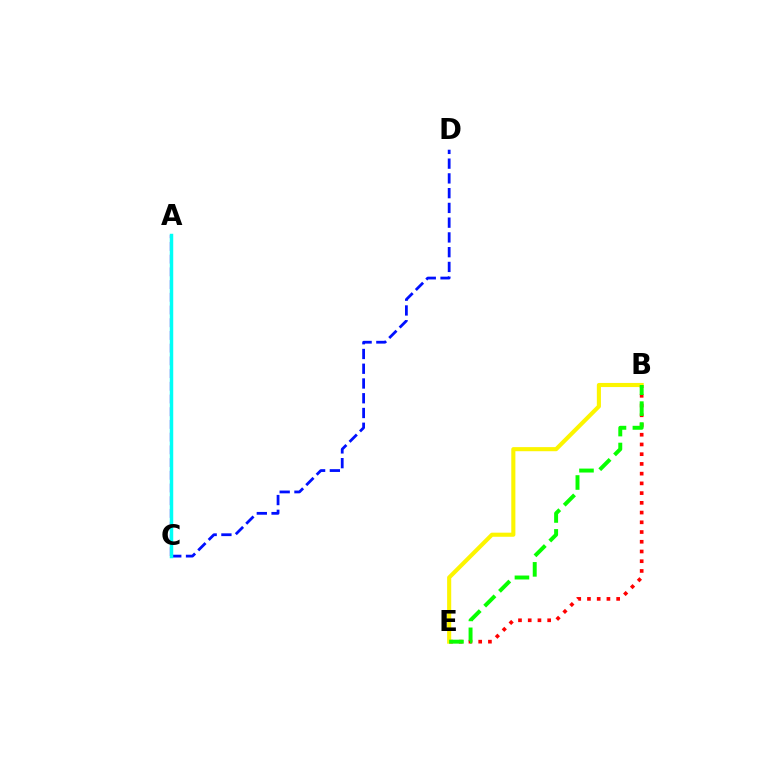{('B', 'E'): [{'color': '#ff0000', 'line_style': 'dotted', 'thickness': 2.64}, {'color': '#fcf500', 'line_style': 'solid', 'thickness': 2.95}, {'color': '#08ff00', 'line_style': 'dashed', 'thickness': 2.84}], ('C', 'D'): [{'color': '#0010ff', 'line_style': 'dashed', 'thickness': 2.0}], ('A', 'C'): [{'color': '#ee00ff', 'line_style': 'dashed', 'thickness': 1.73}, {'color': '#00fff6', 'line_style': 'solid', 'thickness': 2.5}]}